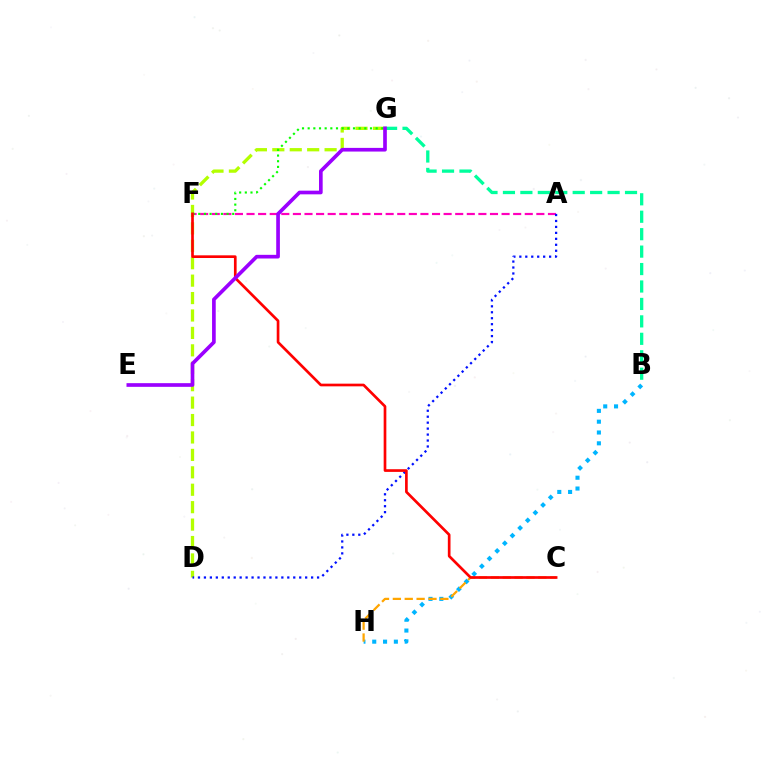{('A', 'F'): [{'color': '#ff00bd', 'line_style': 'dashed', 'thickness': 1.57}], ('B', 'H'): [{'color': '#00b5ff', 'line_style': 'dotted', 'thickness': 2.94}], ('D', 'G'): [{'color': '#b3ff00', 'line_style': 'dashed', 'thickness': 2.37}], ('A', 'D'): [{'color': '#0010ff', 'line_style': 'dotted', 'thickness': 1.62}], ('F', 'G'): [{'color': '#08ff00', 'line_style': 'dotted', 'thickness': 1.54}], ('C', 'H'): [{'color': '#ffa500', 'line_style': 'dashed', 'thickness': 1.61}], ('B', 'G'): [{'color': '#00ff9d', 'line_style': 'dashed', 'thickness': 2.37}], ('C', 'F'): [{'color': '#ff0000', 'line_style': 'solid', 'thickness': 1.93}], ('E', 'G'): [{'color': '#9b00ff', 'line_style': 'solid', 'thickness': 2.64}]}